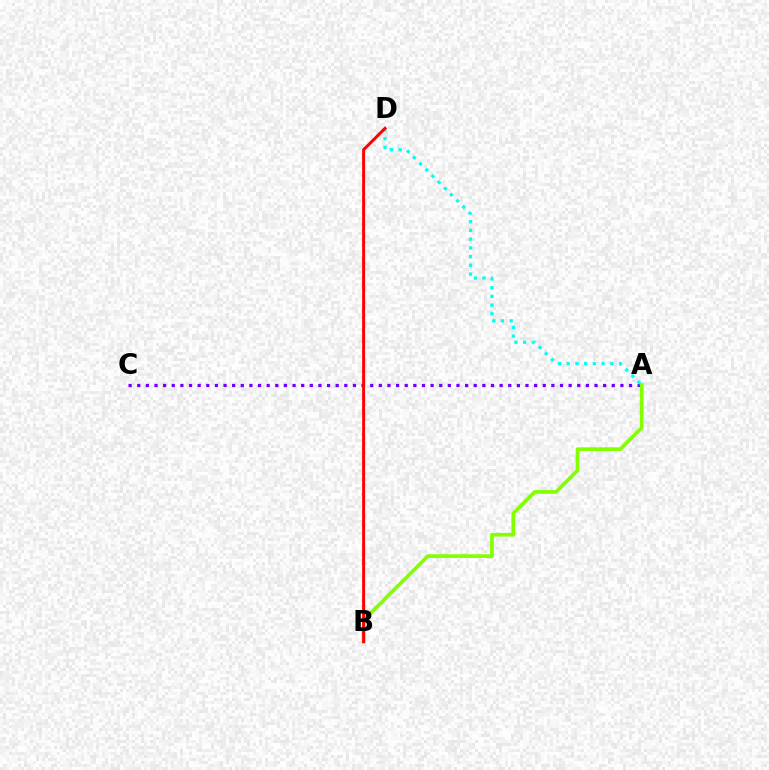{('A', 'C'): [{'color': '#7200ff', 'line_style': 'dotted', 'thickness': 2.34}], ('A', 'D'): [{'color': '#00fff6', 'line_style': 'dotted', 'thickness': 2.37}], ('A', 'B'): [{'color': '#84ff00', 'line_style': 'solid', 'thickness': 2.66}], ('B', 'D'): [{'color': '#ff0000', 'line_style': 'solid', 'thickness': 2.13}]}